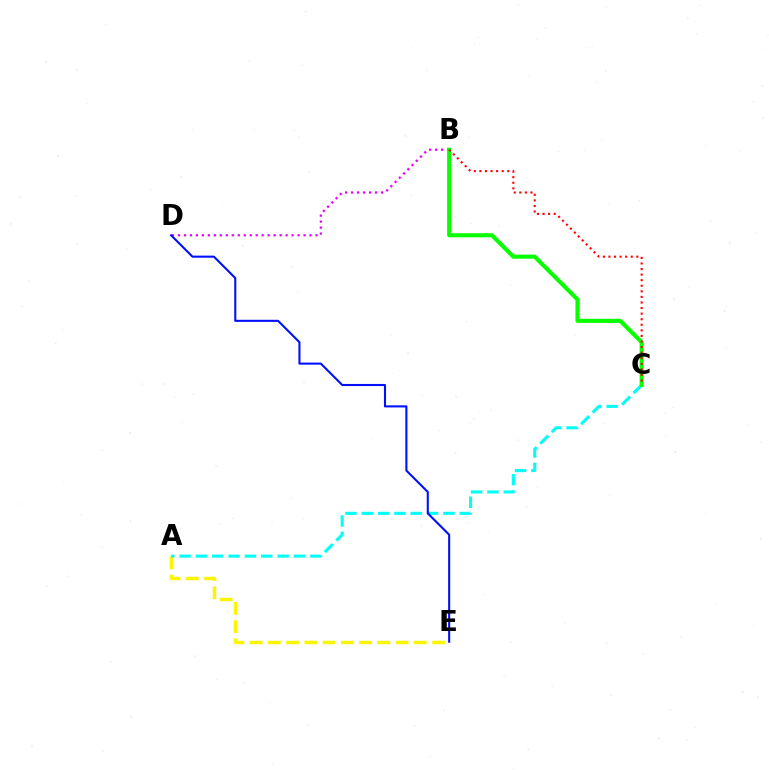{('B', 'D'): [{'color': '#ee00ff', 'line_style': 'dotted', 'thickness': 1.63}], ('A', 'E'): [{'color': '#fcf500', 'line_style': 'dashed', 'thickness': 2.48}], ('A', 'C'): [{'color': '#00fff6', 'line_style': 'dashed', 'thickness': 2.22}], ('B', 'C'): [{'color': '#08ff00', 'line_style': 'solid', 'thickness': 2.94}, {'color': '#ff0000', 'line_style': 'dotted', 'thickness': 1.51}], ('D', 'E'): [{'color': '#0010ff', 'line_style': 'solid', 'thickness': 1.51}]}